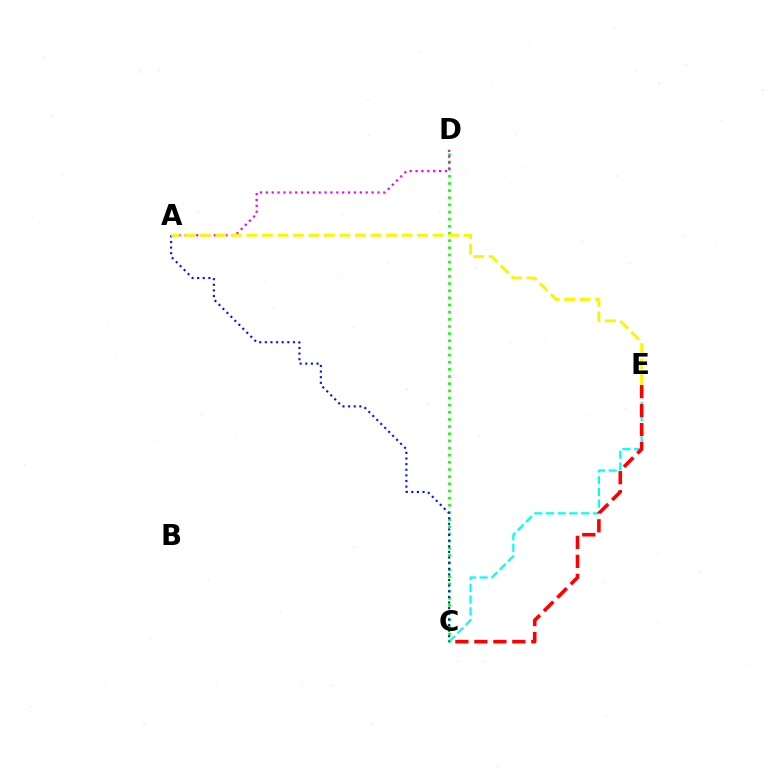{('C', 'D'): [{'color': '#08ff00', 'line_style': 'dotted', 'thickness': 1.94}], ('C', 'E'): [{'color': '#00fff6', 'line_style': 'dashed', 'thickness': 1.59}, {'color': '#ff0000', 'line_style': 'dashed', 'thickness': 2.58}], ('A', 'D'): [{'color': '#ee00ff', 'line_style': 'dotted', 'thickness': 1.6}], ('A', 'C'): [{'color': '#0010ff', 'line_style': 'dotted', 'thickness': 1.53}], ('A', 'E'): [{'color': '#fcf500', 'line_style': 'dashed', 'thickness': 2.11}]}